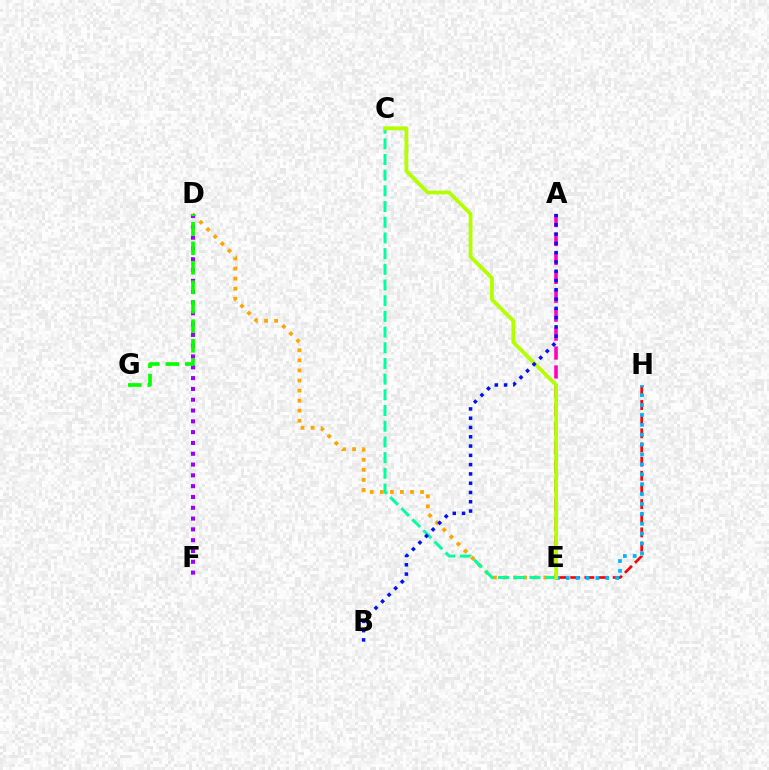{('D', 'E'): [{'color': '#ffa500', 'line_style': 'dotted', 'thickness': 2.74}], ('E', 'H'): [{'color': '#ff0000', 'line_style': 'dashed', 'thickness': 1.92}, {'color': '#00b5ff', 'line_style': 'dotted', 'thickness': 2.69}], ('D', 'F'): [{'color': '#9b00ff', 'line_style': 'dotted', 'thickness': 2.94}], ('C', 'E'): [{'color': '#00ff9d', 'line_style': 'dashed', 'thickness': 2.13}, {'color': '#b3ff00', 'line_style': 'solid', 'thickness': 2.75}], ('A', 'E'): [{'color': '#ff00bd', 'line_style': 'dashed', 'thickness': 2.57}], ('D', 'G'): [{'color': '#08ff00', 'line_style': 'dashed', 'thickness': 2.65}], ('A', 'B'): [{'color': '#0010ff', 'line_style': 'dotted', 'thickness': 2.52}]}